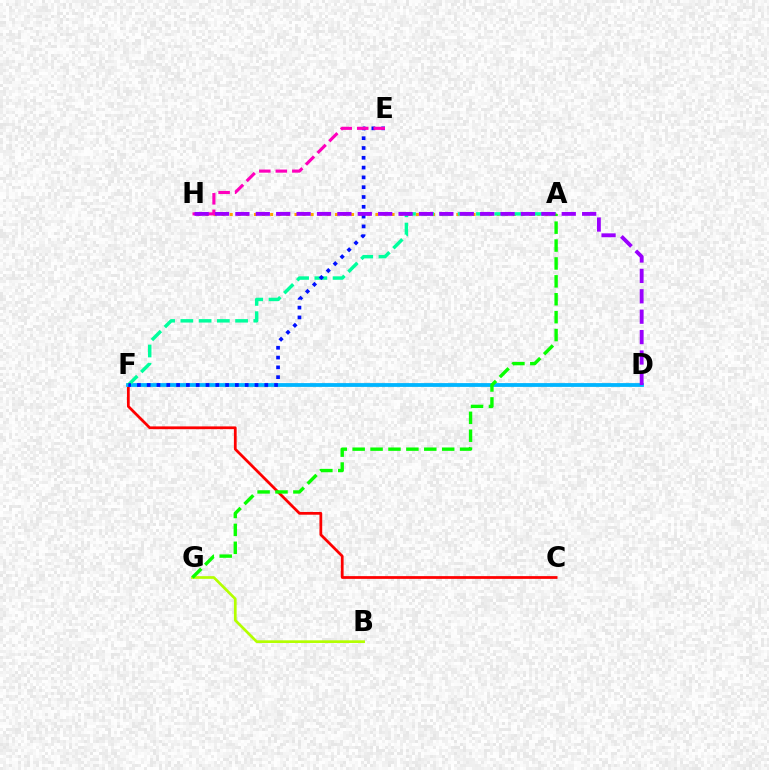{('C', 'F'): [{'color': '#ff0000', 'line_style': 'solid', 'thickness': 1.98}], ('A', 'H'): [{'color': '#ffa500', 'line_style': 'dotted', 'thickness': 2.2}], ('B', 'G'): [{'color': '#b3ff00', 'line_style': 'solid', 'thickness': 1.94}], ('D', 'F'): [{'color': '#00b5ff', 'line_style': 'solid', 'thickness': 2.73}], ('A', 'F'): [{'color': '#00ff9d', 'line_style': 'dashed', 'thickness': 2.48}], ('E', 'F'): [{'color': '#0010ff', 'line_style': 'dotted', 'thickness': 2.66}], ('A', 'G'): [{'color': '#08ff00', 'line_style': 'dashed', 'thickness': 2.43}], ('E', 'H'): [{'color': '#ff00bd', 'line_style': 'dashed', 'thickness': 2.24}], ('D', 'H'): [{'color': '#9b00ff', 'line_style': 'dashed', 'thickness': 2.77}]}